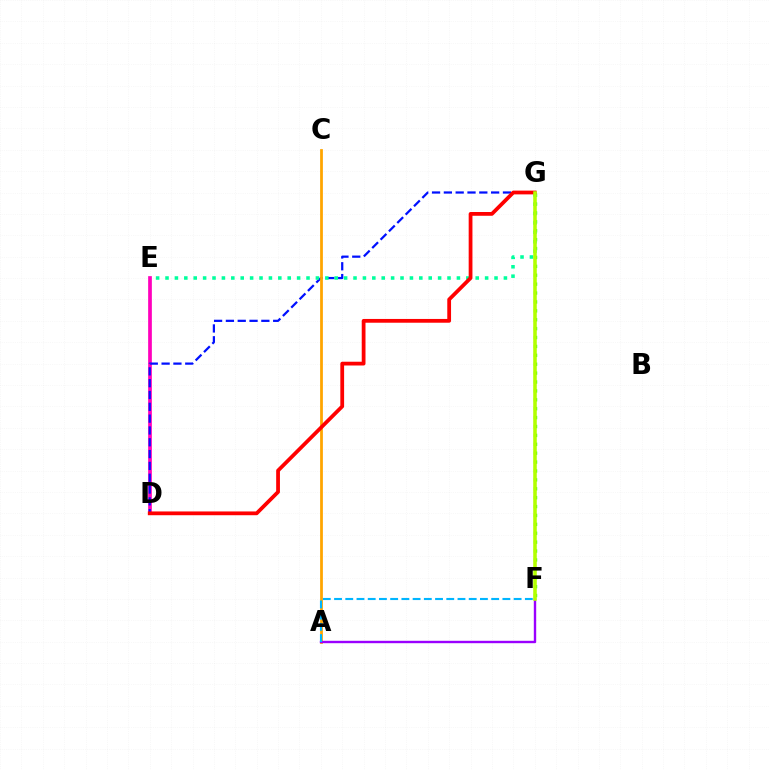{('D', 'E'): [{'color': '#ff00bd', 'line_style': 'solid', 'thickness': 2.67}], ('D', 'G'): [{'color': '#0010ff', 'line_style': 'dashed', 'thickness': 1.61}, {'color': '#ff0000', 'line_style': 'solid', 'thickness': 2.71}], ('A', 'C'): [{'color': '#ffa500', 'line_style': 'solid', 'thickness': 1.99}], ('A', 'F'): [{'color': '#9b00ff', 'line_style': 'solid', 'thickness': 1.72}, {'color': '#00b5ff', 'line_style': 'dashed', 'thickness': 1.52}], ('F', 'G'): [{'color': '#08ff00', 'line_style': 'dotted', 'thickness': 2.42}, {'color': '#b3ff00', 'line_style': 'solid', 'thickness': 2.56}], ('E', 'G'): [{'color': '#00ff9d', 'line_style': 'dotted', 'thickness': 2.55}]}